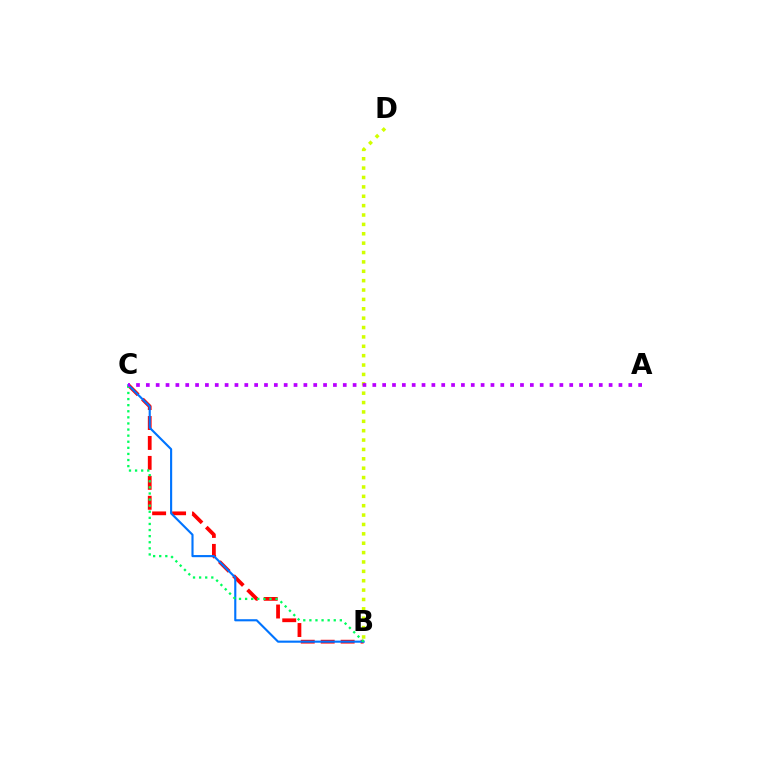{('B', 'C'): [{'color': '#ff0000', 'line_style': 'dashed', 'thickness': 2.71}, {'color': '#0074ff', 'line_style': 'solid', 'thickness': 1.53}, {'color': '#00ff5c', 'line_style': 'dotted', 'thickness': 1.66}], ('B', 'D'): [{'color': '#d1ff00', 'line_style': 'dotted', 'thickness': 2.55}], ('A', 'C'): [{'color': '#b900ff', 'line_style': 'dotted', 'thickness': 2.68}]}